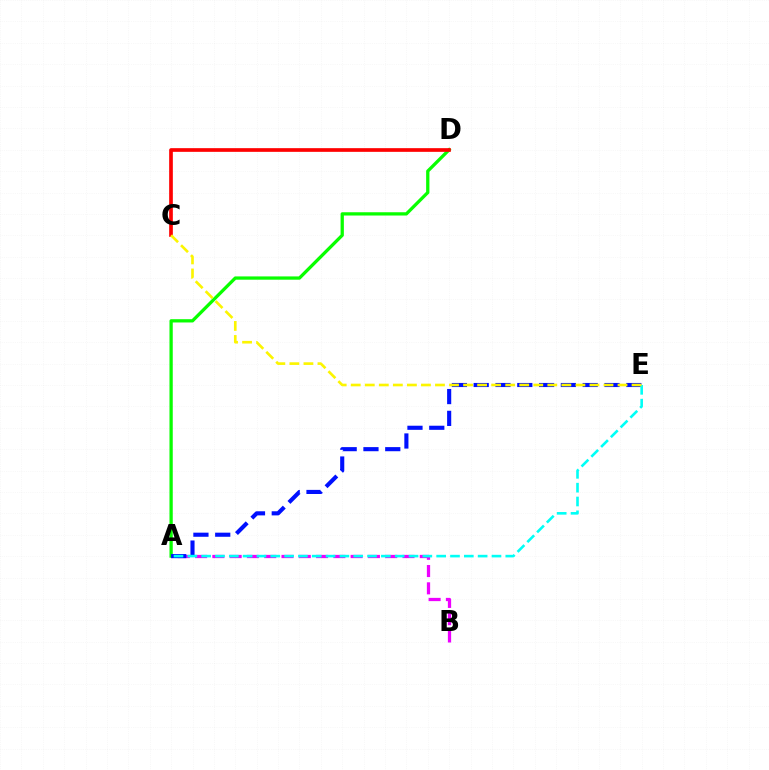{('A', 'B'): [{'color': '#ee00ff', 'line_style': 'dashed', 'thickness': 2.35}], ('A', 'D'): [{'color': '#08ff00', 'line_style': 'solid', 'thickness': 2.36}], ('A', 'E'): [{'color': '#0010ff', 'line_style': 'dashed', 'thickness': 2.96}, {'color': '#00fff6', 'line_style': 'dashed', 'thickness': 1.88}], ('C', 'D'): [{'color': '#ff0000', 'line_style': 'solid', 'thickness': 2.65}], ('C', 'E'): [{'color': '#fcf500', 'line_style': 'dashed', 'thickness': 1.91}]}